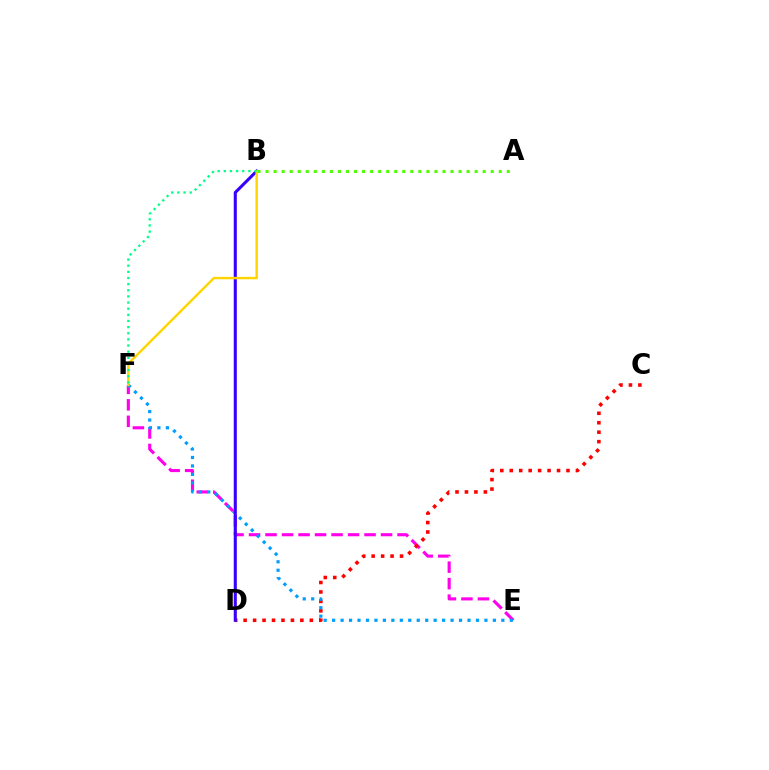{('E', 'F'): [{'color': '#ff00ed', 'line_style': 'dashed', 'thickness': 2.24}, {'color': '#009eff', 'line_style': 'dotted', 'thickness': 2.3}], ('C', 'D'): [{'color': '#ff0000', 'line_style': 'dotted', 'thickness': 2.57}], ('B', 'D'): [{'color': '#3700ff', 'line_style': 'solid', 'thickness': 2.21}], ('A', 'B'): [{'color': '#4fff00', 'line_style': 'dotted', 'thickness': 2.18}], ('B', 'F'): [{'color': '#ffd500', 'line_style': 'solid', 'thickness': 1.75}, {'color': '#00ff86', 'line_style': 'dotted', 'thickness': 1.67}]}